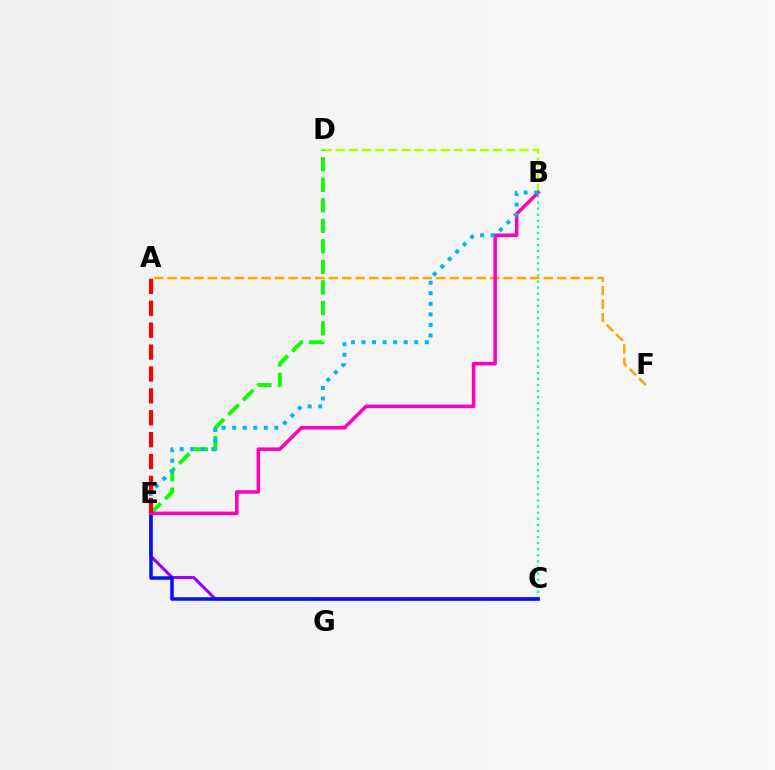{('B', 'D'): [{'color': '#b3ff00', 'line_style': 'dashed', 'thickness': 1.78}], ('B', 'C'): [{'color': '#00ff9d', 'line_style': 'dotted', 'thickness': 1.65}], ('C', 'E'): [{'color': '#9b00ff', 'line_style': 'solid', 'thickness': 2.22}, {'color': '#0010ff', 'line_style': 'solid', 'thickness': 2.52}], ('D', 'E'): [{'color': '#08ff00', 'line_style': 'dashed', 'thickness': 2.79}], ('A', 'F'): [{'color': '#ffa500', 'line_style': 'dashed', 'thickness': 1.83}], ('B', 'E'): [{'color': '#ff00bd', 'line_style': 'solid', 'thickness': 2.54}, {'color': '#00b5ff', 'line_style': 'dotted', 'thickness': 2.86}], ('A', 'E'): [{'color': '#ff0000', 'line_style': 'dashed', 'thickness': 2.97}]}